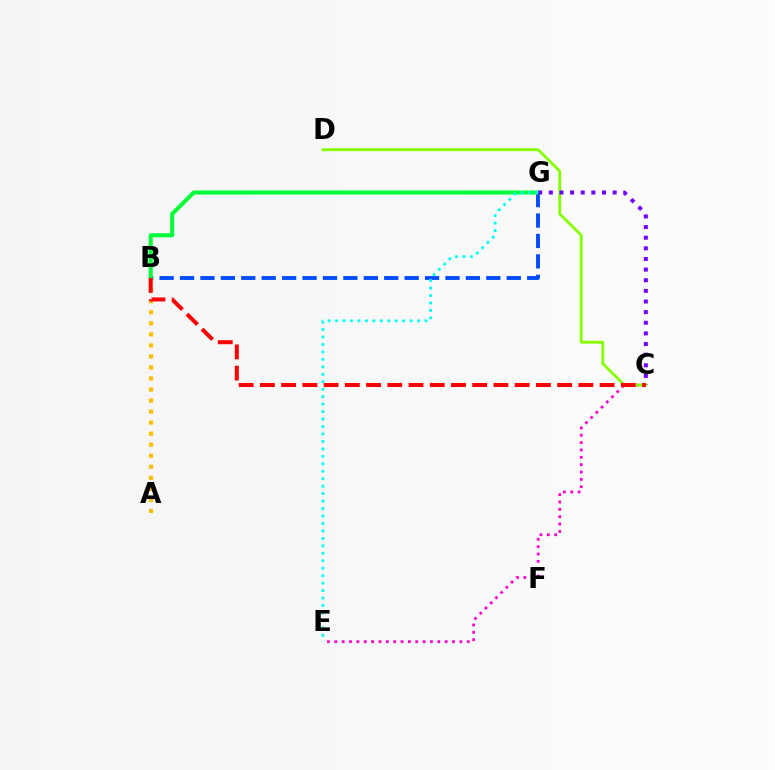{('B', 'G'): [{'color': '#004bff', 'line_style': 'dashed', 'thickness': 2.77}, {'color': '#00ff39', 'line_style': 'solid', 'thickness': 2.92}], ('C', 'E'): [{'color': '#ff00cf', 'line_style': 'dotted', 'thickness': 2.0}], ('A', 'B'): [{'color': '#ffbd00', 'line_style': 'dotted', 'thickness': 3.0}], ('C', 'D'): [{'color': '#84ff00', 'line_style': 'solid', 'thickness': 2.03}], ('C', 'G'): [{'color': '#7200ff', 'line_style': 'dotted', 'thickness': 2.89}], ('E', 'G'): [{'color': '#00fff6', 'line_style': 'dotted', 'thickness': 2.03}], ('B', 'C'): [{'color': '#ff0000', 'line_style': 'dashed', 'thickness': 2.88}]}